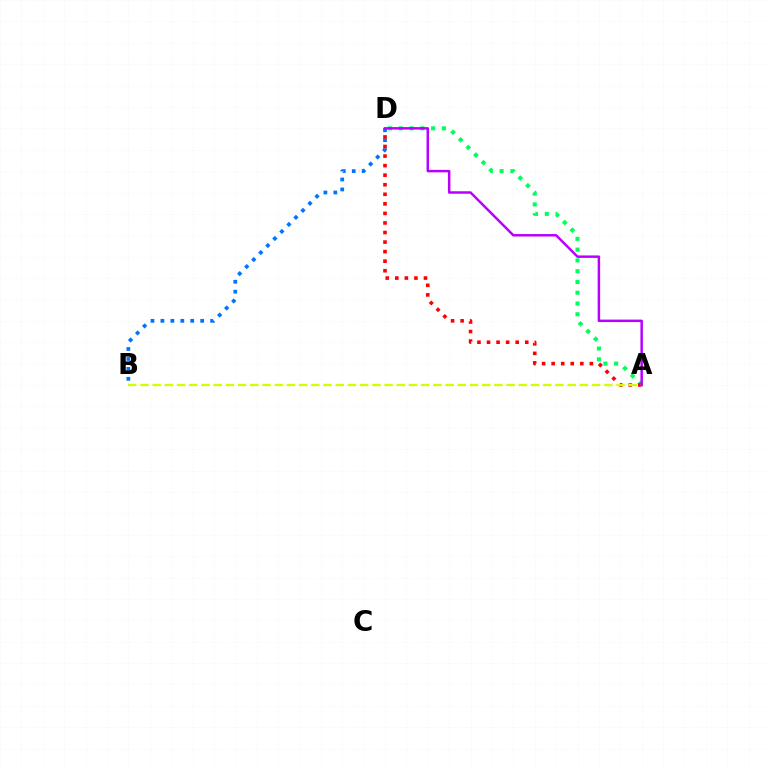{('B', 'D'): [{'color': '#0074ff', 'line_style': 'dotted', 'thickness': 2.7}], ('A', 'D'): [{'color': '#00ff5c', 'line_style': 'dotted', 'thickness': 2.93}, {'color': '#ff0000', 'line_style': 'dotted', 'thickness': 2.6}, {'color': '#b900ff', 'line_style': 'solid', 'thickness': 1.79}], ('A', 'B'): [{'color': '#d1ff00', 'line_style': 'dashed', 'thickness': 1.66}]}